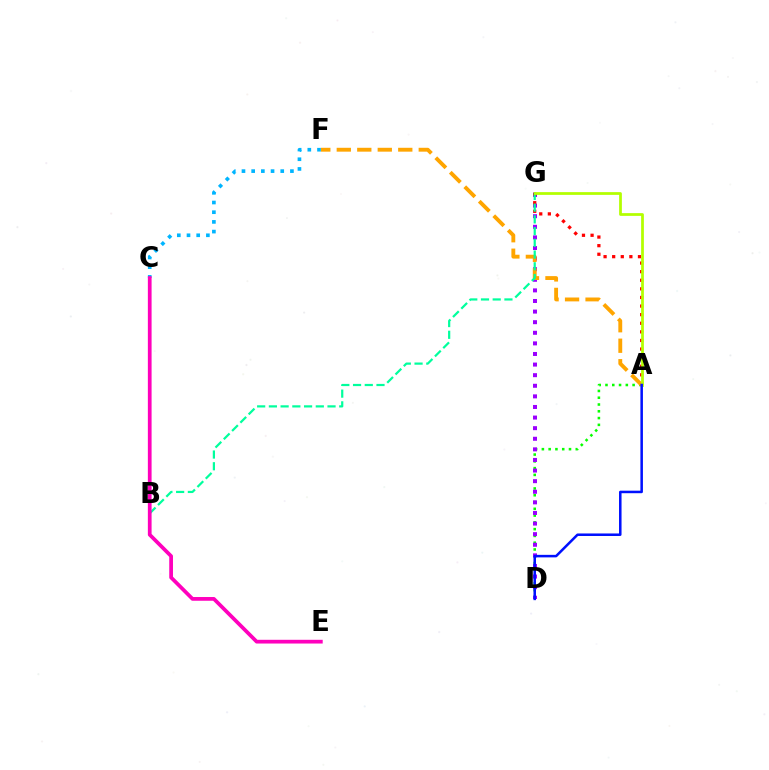{('A', 'D'): [{'color': '#08ff00', 'line_style': 'dotted', 'thickness': 1.84}, {'color': '#0010ff', 'line_style': 'solid', 'thickness': 1.82}], ('D', 'G'): [{'color': '#9b00ff', 'line_style': 'dotted', 'thickness': 2.88}], ('A', 'G'): [{'color': '#ff0000', 'line_style': 'dotted', 'thickness': 2.34}, {'color': '#b3ff00', 'line_style': 'solid', 'thickness': 1.98}], ('A', 'F'): [{'color': '#ffa500', 'line_style': 'dashed', 'thickness': 2.78}], ('C', 'F'): [{'color': '#00b5ff', 'line_style': 'dotted', 'thickness': 2.63}], ('B', 'G'): [{'color': '#00ff9d', 'line_style': 'dashed', 'thickness': 1.59}], ('C', 'E'): [{'color': '#ff00bd', 'line_style': 'solid', 'thickness': 2.69}]}